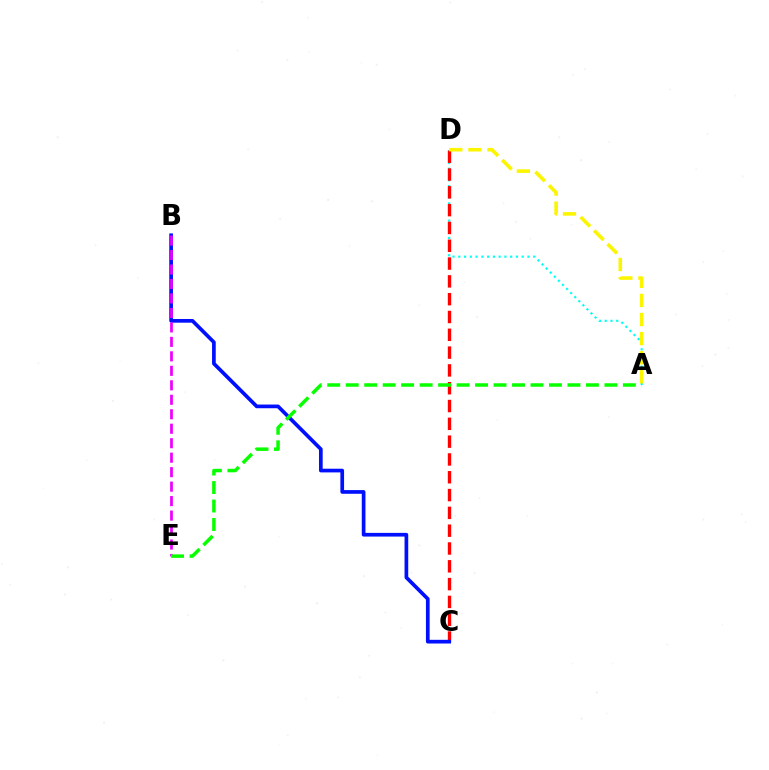{('A', 'D'): [{'color': '#00fff6', 'line_style': 'dotted', 'thickness': 1.57}, {'color': '#fcf500', 'line_style': 'dashed', 'thickness': 2.59}], ('C', 'D'): [{'color': '#ff0000', 'line_style': 'dashed', 'thickness': 2.42}], ('B', 'C'): [{'color': '#0010ff', 'line_style': 'solid', 'thickness': 2.66}], ('B', 'E'): [{'color': '#ee00ff', 'line_style': 'dashed', 'thickness': 1.97}], ('A', 'E'): [{'color': '#08ff00', 'line_style': 'dashed', 'thickness': 2.51}]}